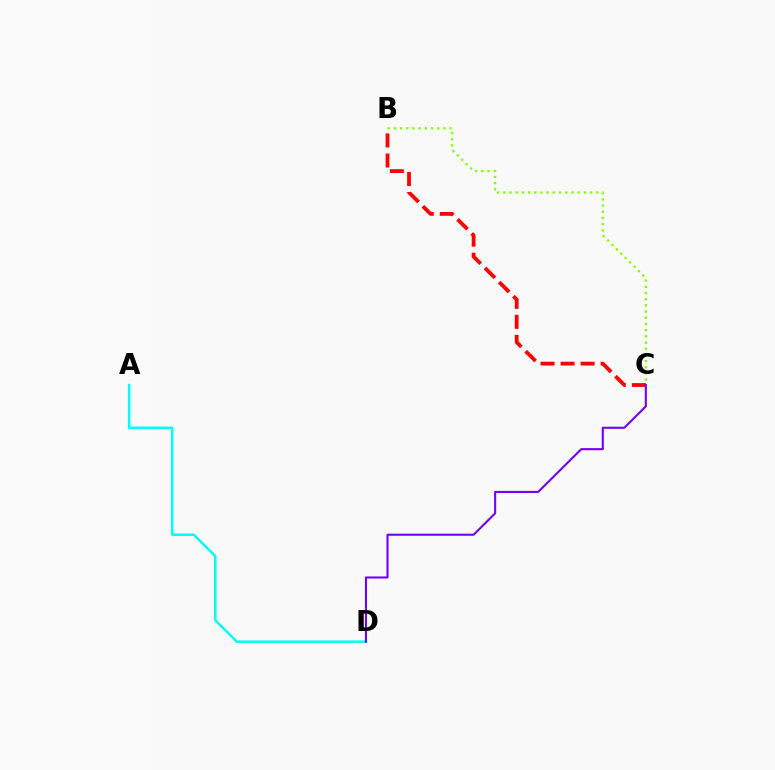{('A', 'D'): [{'color': '#00fff6', 'line_style': 'solid', 'thickness': 1.79}], ('B', 'C'): [{'color': '#ff0000', 'line_style': 'dashed', 'thickness': 2.72}, {'color': '#84ff00', 'line_style': 'dotted', 'thickness': 1.68}], ('C', 'D'): [{'color': '#7200ff', 'line_style': 'solid', 'thickness': 1.51}]}